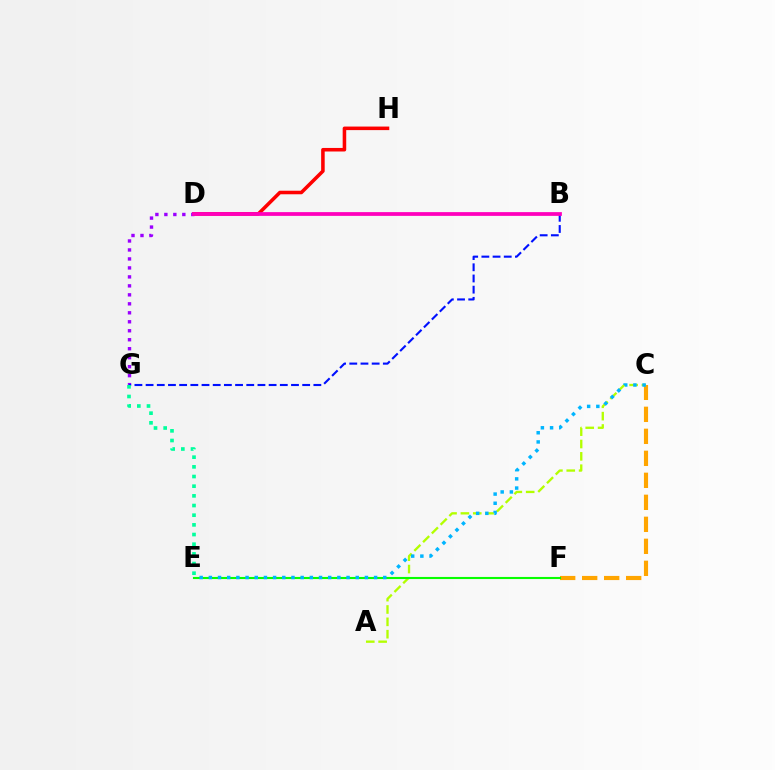{('D', 'H'): [{'color': '#ff0000', 'line_style': 'solid', 'thickness': 2.55}], ('C', 'F'): [{'color': '#ffa500', 'line_style': 'dashed', 'thickness': 2.99}], ('A', 'C'): [{'color': '#b3ff00', 'line_style': 'dashed', 'thickness': 1.68}], ('D', 'G'): [{'color': '#9b00ff', 'line_style': 'dotted', 'thickness': 2.44}], ('B', 'G'): [{'color': '#0010ff', 'line_style': 'dashed', 'thickness': 1.52}], ('E', 'G'): [{'color': '#00ff9d', 'line_style': 'dotted', 'thickness': 2.63}], ('E', 'F'): [{'color': '#08ff00', 'line_style': 'solid', 'thickness': 1.52}], ('C', 'E'): [{'color': '#00b5ff', 'line_style': 'dotted', 'thickness': 2.49}], ('B', 'D'): [{'color': '#ff00bd', 'line_style': 'solid', 'thickness': 2.71}]}